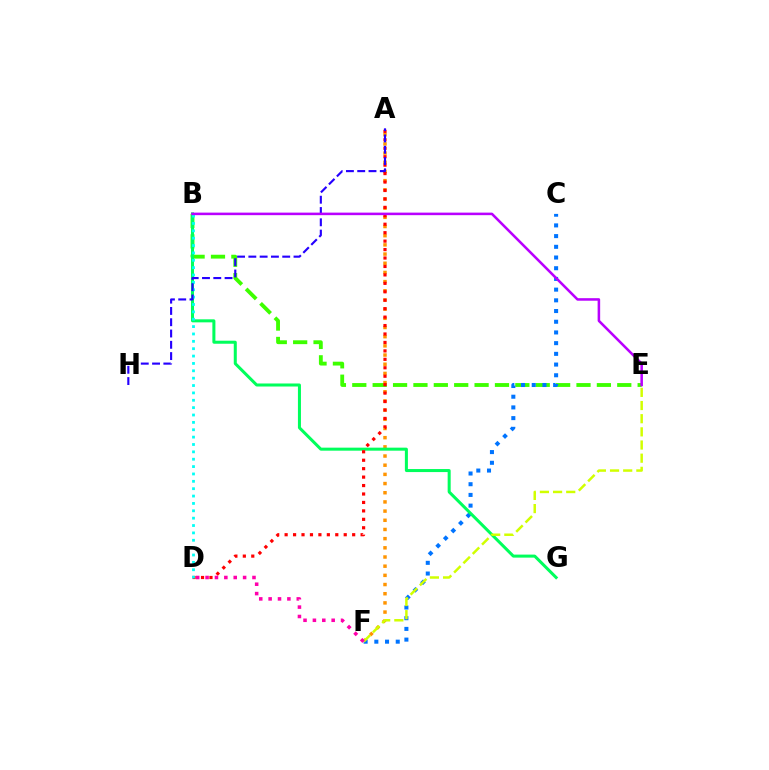{('B', 'E'): [{'color': '#3dff00', 'line_style': 'dashed', 'thickness': 2.77}, {'color': '#b900ff', 'line_style': 'solid', 'thickness': 1.83}], ('A', 'F'): [{'color': '#ff9400', 'line_style': 'dotted', 'thickness': 2.49}], ('C', 'F'): [{'color': '#0074ff', 'line_style': 'dotted', 'thickness': 2.91}], ('B', 'G'): [{'color': '#00ff5c', 'line_style': 'solid', 'thickness': 2.18}], ('A', 'D'): [{'color': '#ff0000', 'line_style': 'dotted', 'thickness': 2.29}], ('B', 'D'): [{'color': '#00fff6', 'line_style': 'dotted', 'thickness': 2.0}], ('A', 'H'): [{'color': '#2500ff', 'line_style': 'dashed', 'thickness': 1.53}], ('E', 'F'): [{'color': '#d1ff00', 'line_style': 'dashed', 'thickness': 1.79}], ('D', 'F'): [{'color': '#ff00ac', 'line_style': 'dotted', 'thickness': 2.55}]}